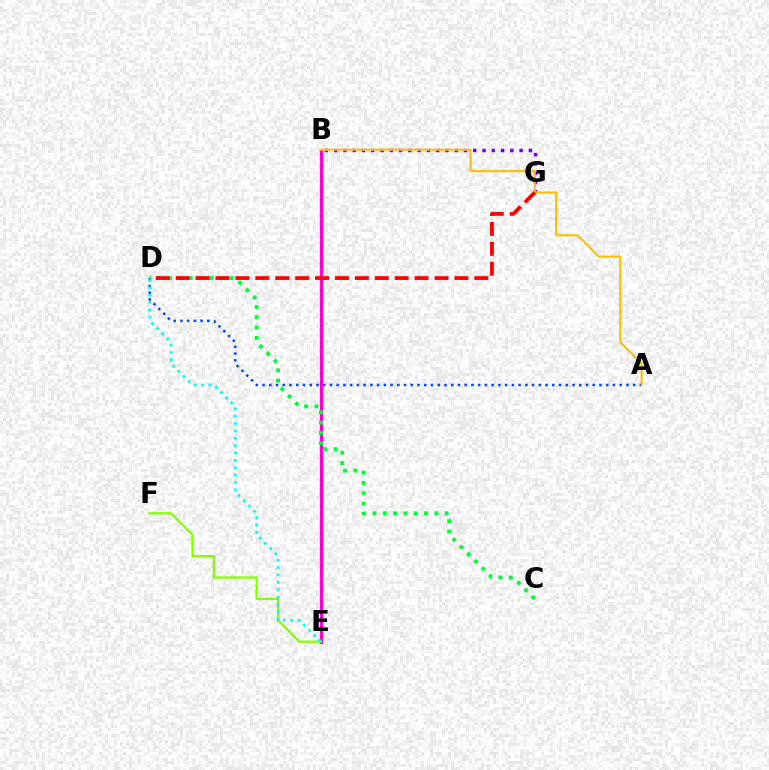{('A', 'D'): [{'color': '#004bff', 'line_style': 'dotted', 'thickness': 1.83}], ('B', 'E'): [{'color': '#ff00cf', 'line_style': 'solid', 'thickness': 2.34}], ('B', 'G'): [{'color': '#7200ff', 'line_style': 'dotted', 'thickness': 2.52}], ('E', 'F'): [{'color': '#84ff00', 'line_style': 'solid', 'thickness': 1.64}], ('D', 'E'): [{'color': '#00fff6', 'line_style': 'dotted', 'thickness': 2.0}], ('A', 'B'): [{'color': '#ffbd00', 'line_style': 'solid', 'thickness': 1.51}], ('C', 'D'): [{'color': '#00ff39', 'line_style': 'dotted', 'thickness': 2.8}], ('D', 'G'): [{'color': '#ff0000', 'line_style': 'dashed', 'thickness': 2.7}]}